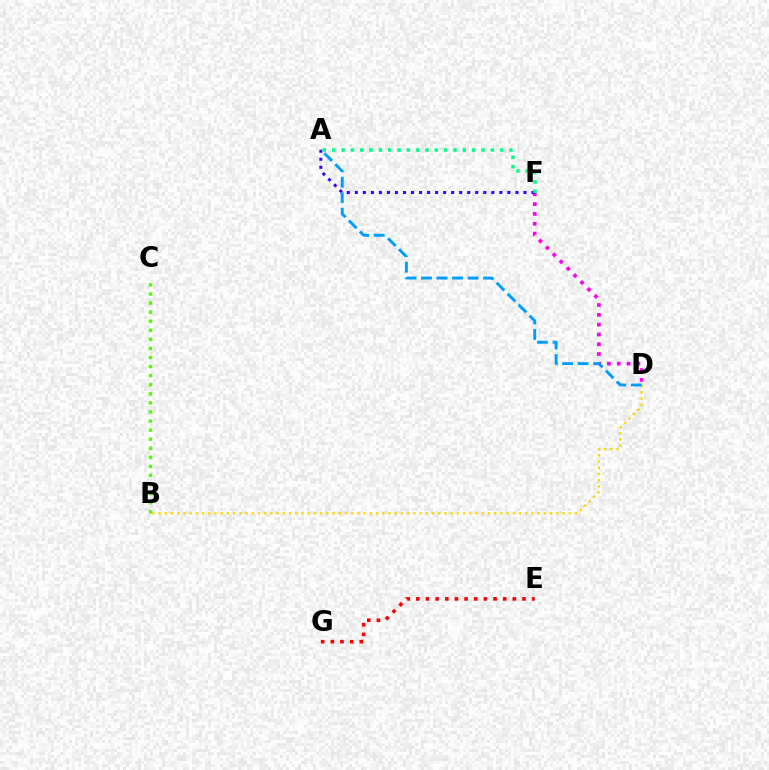{('B', 'C'): [{'color': '#4fff00', 'line_style': 'dotted', 'thickness': 2.47}], ('D', 'F'): [{'color': '#ff00ed', 'line_style': 'dotted', 'thickness': 2.66}], ('B', 'D'): [{'color': '#ffd500', 'line_style': 'dotted', 'thickness': 1.69}], ('A', 'F'): [{'color': '#3700ff', 'line_style': 'dotted', 'thickness': 2.18}, {'color': '#00ff86', 'line_style': 'dotted', 'thickness': 2.53}], ('A', 'D'): [{'color': '#009eff', 'line_style': 'dashed', 'thickness': 2.11}], ('E', 'G'): [{'color': '#ff0000', 'line_style': 'dotted', 'thickness': 2.62}]}